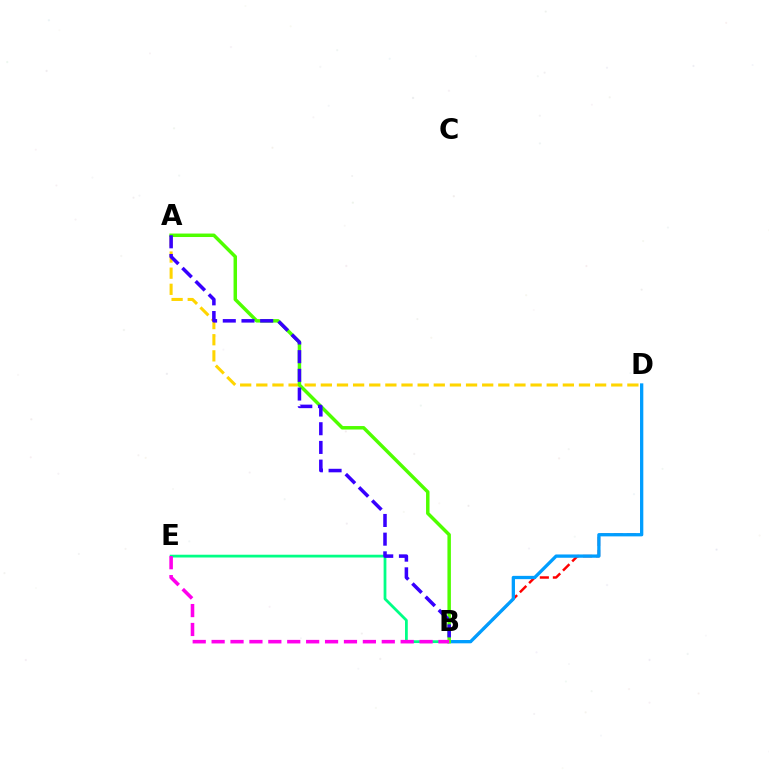{('B', 'D'): [{'color': '#ff0000', 'line_style': 'dashed', 'thickness': 1.77}, {'color': '#009eff', 'line_style': 'solid', 'thickness': 2.37}], ('A', 'D'): [{'color': '#ffd500', 'line_style': 'dashed', 'thickness': 2.19}], ('B', 'E'): [{'color': '#00ff86', 'line_style': 'solid', 'thickness': 1.99}, {'color': '#ff00ed', 'line_style': 'dashed', 'thickness': 2.57}], ('A', 'B'): [{'color': '#4fff00', 'line_style': 'solid', 'thickness': 2.5}, {'color': '#3700ff', 'line_style': 'dashed', 'thickness': 2.54}]}